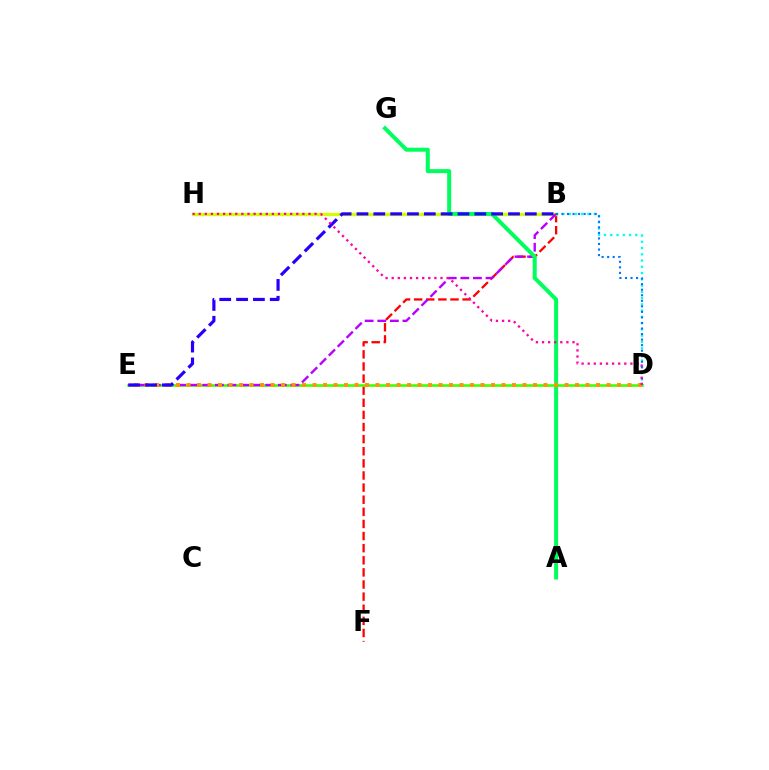{('B', 'F'): [{'color': '#ff0000', 'line_style': 'dashed', 'thickness': 1.65}], ('B', 'H'): [{'color': '#d1ff00', 'line_style': 'solid', 'thickness': 2.37}], ('D', 'E'): [{'color': '#3dff00', 'line_style': 'solid', 'thickness': 1.86}, {'color': '#ff9400', 'line_style': 'dotted', 'thickness': 2.85}], ('B', 'E'): [{'color': '#b900ff', 'line_style': 'dashed', 'thickness': 1.71}, {'color': '#2500ff', 'line_style': 'dashed', 'thickness': 2.29}], ('B', 'D'): [{'color': '#00fff6', 'line_style': 'dotted', 'thickness': 1.7}, {'color': '#0074ff', 'line_style': 'dotted', 'thickness': 1.51}], ('A', 'G'): [{'color': '#00ff5c', 'line_style': 'solid', 'thickness': 2.87}], ('D', 'H'): [{'color': '#ff00ac', 'line_style': 'dotted', 'thickness': 1.66}]}